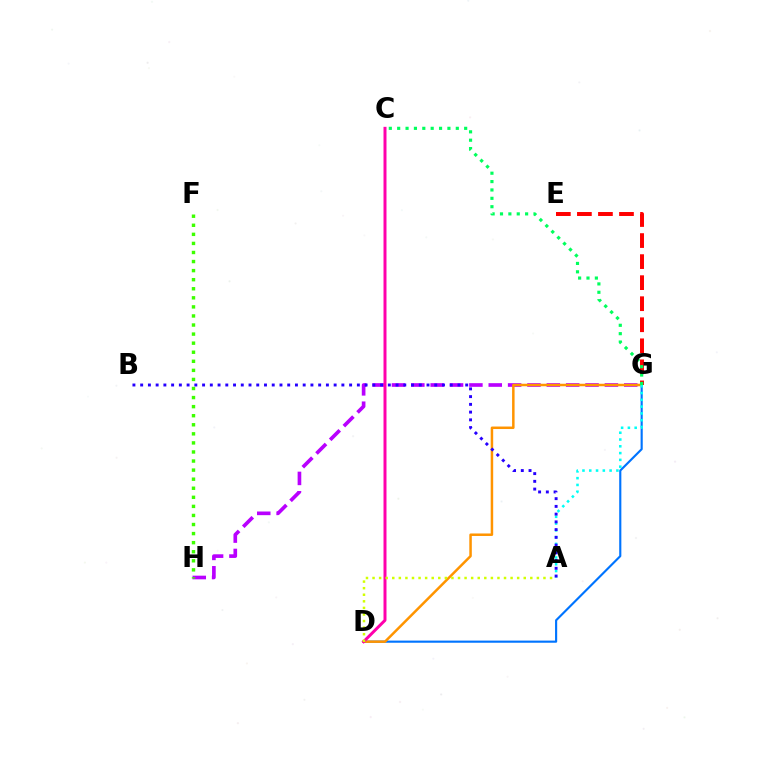{('G', 'H'): [{'color': '#b900ff', 'line_style': 'dashed', 'thickness': 2.63}], ('D', 'G'): [{'color': '#0074ff', 'line_style': 'solid', 'thickness': 1.54}, {'color': '#ff9400', 'line_style': 'solid', 'thickness': 1.8}], ('F', 'H'): [{'color': '#3dff00', 'line_style': 'dotted', 'thickness': 2.46}], ('E', 'G'): [{'color': '#ff0000', 'line_style': 'dashed', 'thickness': 2.86}], ('A', 'G'): [{'color': '#00fff6', 'line_style': 'dotted', 'thickness': 1.84}], ('A', 'B'): [{'color': '#2500ff', 'line_style': 'dotted', 'thickness': 2.1}], ('C', 'D'): [{'color': '#ff00ac', 'line_style': 'solid', 'thickness': 2.15}], ('A', 'D'): [{'color': '#d1ff00', 'line_style': 'dotted', 'thickness': 1.79}], ('C', 'G'): [{'color': '#00ff5c', 'line_style': 'dotted', 'thickness': 2.28}]}